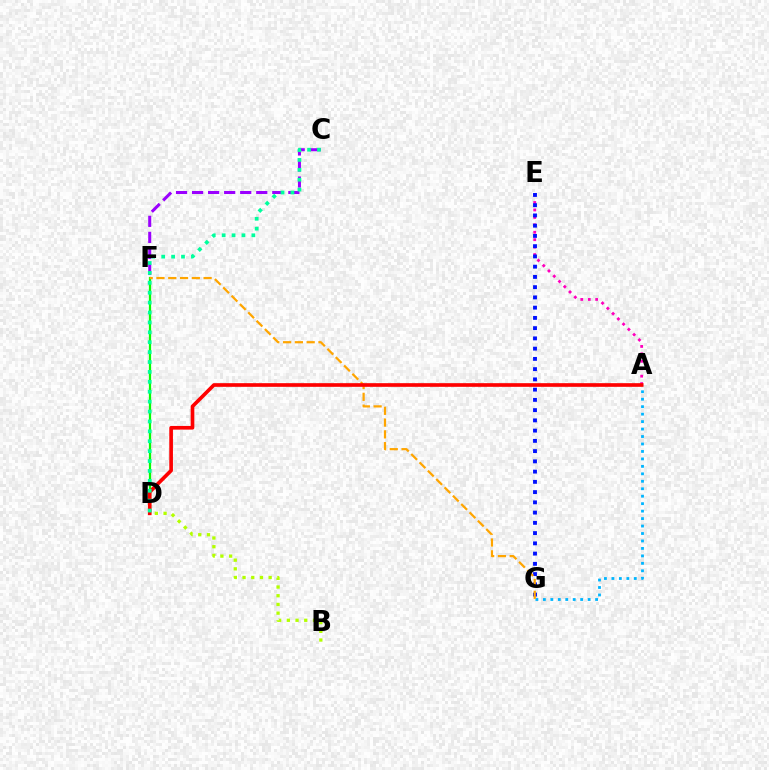{('D', 'F'): [{'color': '#08ff00', 'line_style': 'solid', 'thickness': 1.61}], ('A', 'G'): [{'color': '#00b5ff', 'line_style': 'dotted', 'thickness': 2.03}], ('C', 'F'): [{'color': '#9b00ff', 'line_style': 'dashed', 'thickness': 2.18}], ('A', 'E'): [{'color': '#ff00bd', 'line_style': 'dotted', 'thickness': 2.02}], ('E', 'G'): [{'color': '#0010ff', 'line_style': 'dotted', 'thickness': 2.78}], ('F', 'G'): [{'color': '#ffa500', 'line_style': 'dashed', 'thickness': 1.6}], ('A', 'D'): [{'color': '#ff0000', 'line_style': 'solid', 'thickness': 2.64}], ('B', 'D'): [{'color': '#b3ff00', 'line_style': 'dotted', 'thickness': 2.37}], ('C', 'D'): [{'color': '#00ff9d', 'line_style': 'dotted', 'thickness': 2.69}]}